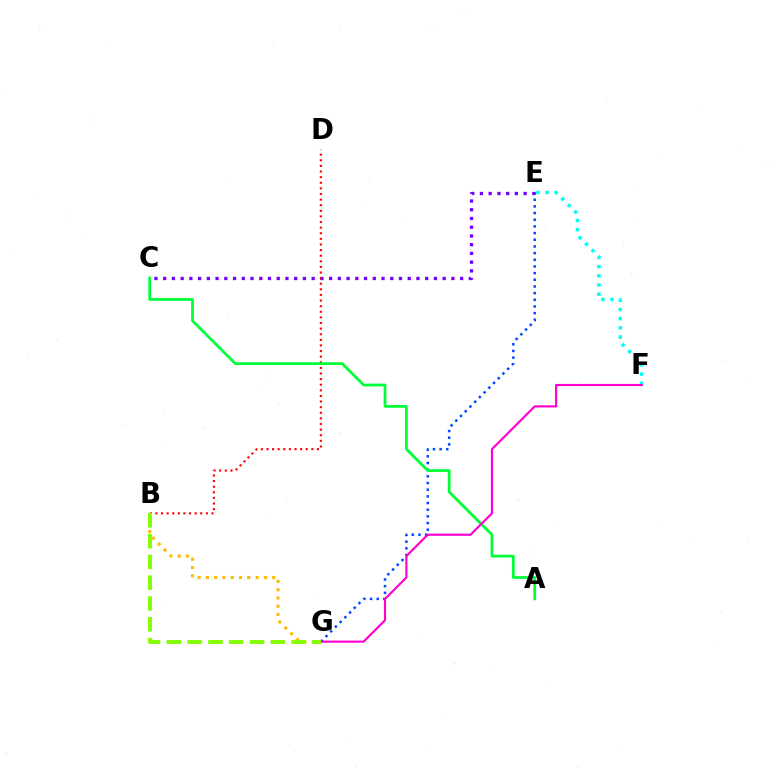{('E', 'G'): [{'color': '#004bff', 'line_style': 'dotted', 'thickness': 1.81}], ('E', 'F'): [{'color': '#00fff6', 'line_style': 'dotted', 'thickness': 2.49}], ('B', 'G'): [{'color': '#ffbd00', 'line_style': 'dotted', 'thickness': 2.25}, {'color': '#84ff00', 'line_style': 'dashed', 'thickness': 2.83}], ('C', 'E'): [{'color': '#7200ff', 'line_style': 'dotted', 'thickness': 2.37}], ('B', 'D'): [{'color': '#ff0000', 'line_style': 'dotted', 'thickness': 1.52}], ('A', 'C'): [{'color': '#00ff39', 'line_style': 'solid', 'thickness': 1.98}], ('F', 'G'): [{'color': '#ff00cf', 'line_style': 'solid', 'thickness': 1.55}]}